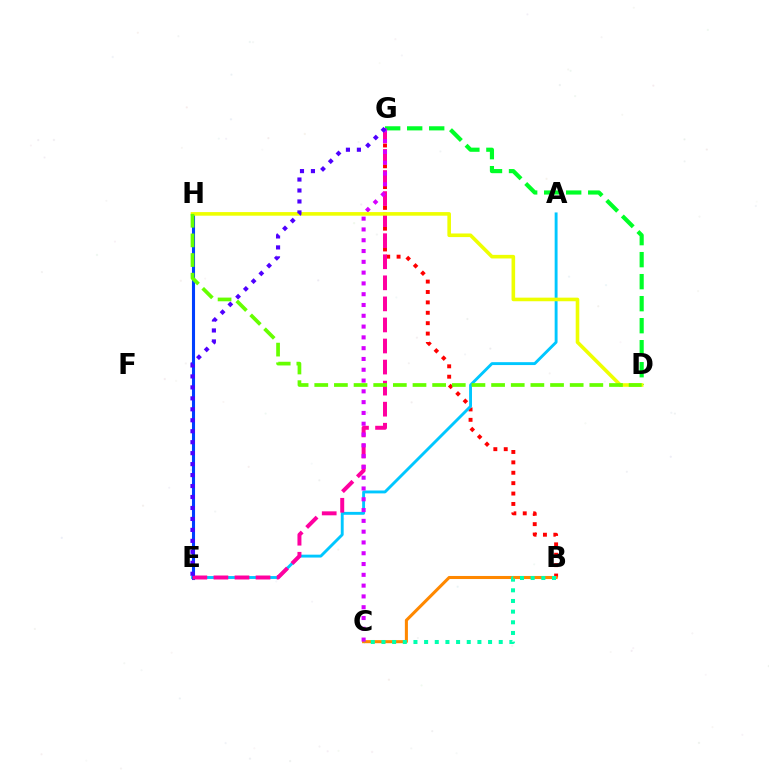{('B', 'G'): [{'color': '#ff0000', 'line_style': 'dotted', 'thickness': 2.82}], ('A', 'E'): [{'color': '#00c7ff', 'line_style': 'solid', 'thickness': 2.08}], ('E', 'H'): [{'color': '#003fff', 'line_style': 'solid', 'thickness': 2.22}], ('E', 'G'): [{'color': '#ff00a0', 'line_style': 'dashed', 'thickness': 2.86}, {'color': '#4f00ff', 'line_style': 'dotted', 'thickness': 2.98}], ('B', 'C'): [{'color': '#ff8800', 'line_style': 'solid', 'thickness': 2.2}, {'color': '#00ffaf', 'line_style': 'dotted', 'thickness': 2.9}], ('D', 'G'): [{'color': '#00ff27', 'line_style': 'dashed', 'thickness': 2.99}], ('C', 'G'): [{'color': '#d600ff', 'line_style': 'dotted', 'thickness': 2.93}], ('D', 'H'): [{'color': '#eeff00', 'line_style': 'solid', 'thickness': 2.59}, {'color': '#66ff00', 'line_style': 'dashed', 'thickness': 2.67}]}